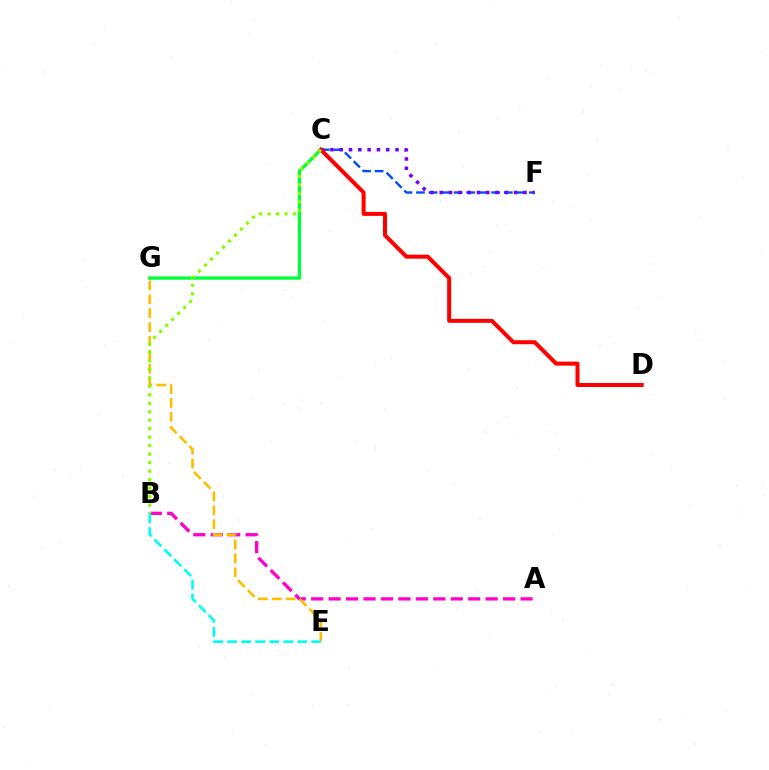{('A', 'B'): [{'color': '#ff00cf', 'line_style': 'dashed', 'thickness': 2.37}], ('C', 'F'): [{'color': '#004bff', 'line_style': 'dashed', 'thickness': 1.71}, {'color': '#7200ff', 'line_style': 'dotted', 'thickness': 2.53}], ('C', 'G'): [{'color': '#00ff39', 'line_style': 'solid', 'thickness': 2.39}], ('C', 'D'): [{'color': '#ff0000', 'line_style': 'solid', 'thickness': 2.88}], ('E', 'G'): [{'color': '#ffbd00', 'line_style': 'dashed', 'thickness': 1.89}], ('B', 'E'): [{'color': '#00fff6', 'line_style': 'dashed', 'thickness': 1.9}], ('B', 'C'): [{'color': '#84ff00', 'line_style': 'dotted', 'thickness': 2.31}]}